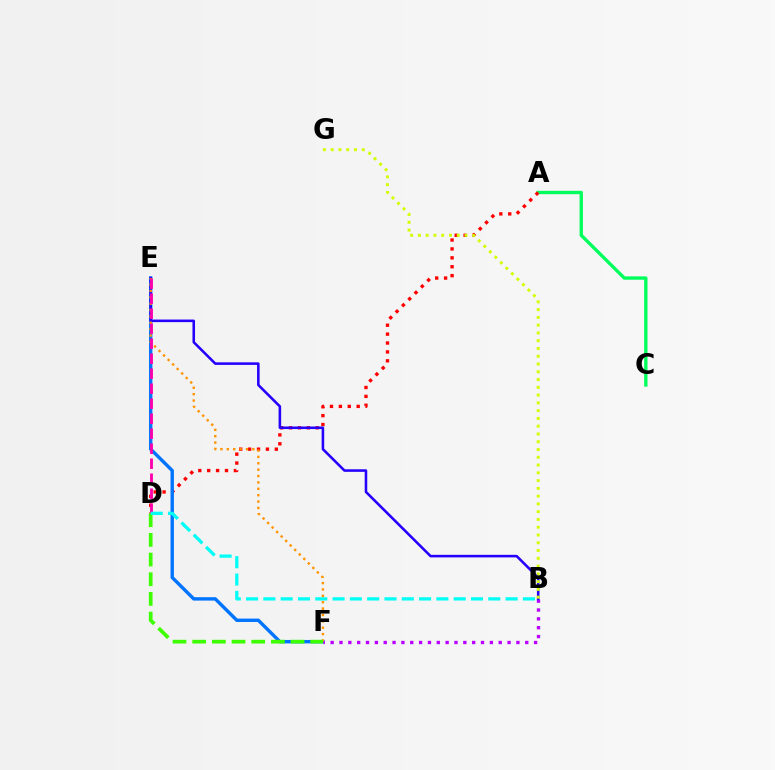{('A', 'C'): [{'color': '#00ff5c', 'line_style': 'solid', 'thickness': 2.42}], ('A', 'D'): [{'color': '#ff0000', 'line_style': 'dotted', 'thickness': 2.42}], ('E', 'F'): [{'color': '#0074ff', 'line_style': 'solid', 'thickness': 2.45}, {'color': '#ff9400', 'line_style': 'dotted', 'thickness': 1.73}], ('B', 'F'): [{'color': '#b900ff', 'line_style': 'dotted', 'thickness': 2.4}], ('B', 'E'): [{'color': '#2500ff', 'line_style': 'solid', 'thickness': 1.85}], ('B', 'G'): [{'color': '#d1ff00', 'line_style': 'dotted', 'thickness': 2.11}], ('D', 'E'): [{'color': '#ff00ac', 'line_style': 'dashed', 'thickness': 2.04}], ('D', 'F'): [{'color': '#3dff00', 'line_style': 'dashed', 'thickness': 2.67}], ('B', 'D'): [{'color': '#00fff6', 'line_style': 'dashed', 'thickness': 2.35}]}